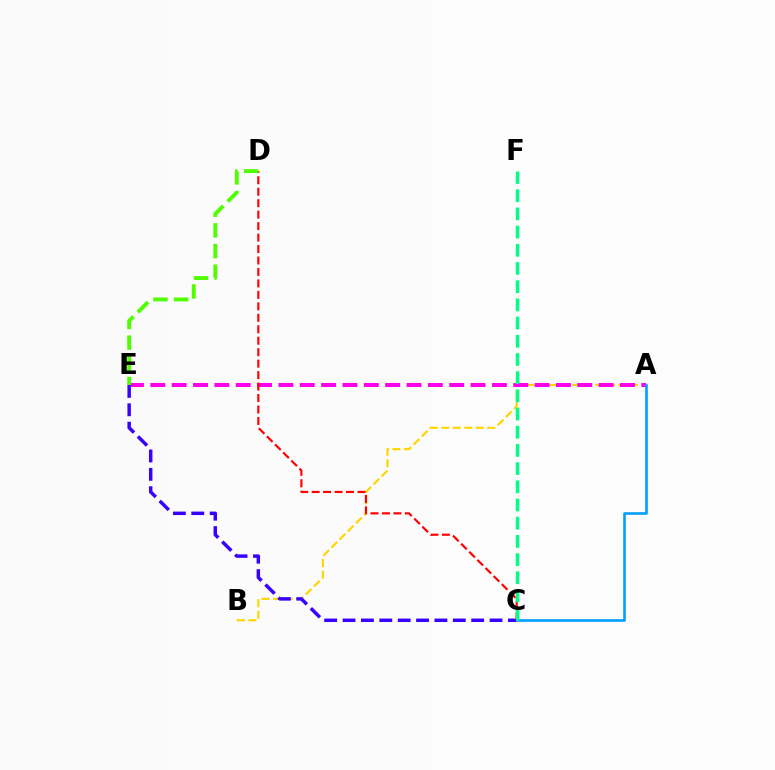{('A', 'B'): [{'color': '#ffd500', 'line_style': 'dashed', 'thickness': 1.56}], ('A', 'E'): [{'color': '#ff00ed', 'line_style': 'dashed', 'thickness': 2.9}], ('C', 'E'): [{'color': '#3700ff', 'line_style': 'dashed', 'thickness': 2.5}], ('C', 'D'): [{'color': '#ff0000', 'line_style': 'dashed', 'thickness': 1.56}], ('D', 'E'): [{'color': '#4fff00', 'line_style': 'dashed', 'thickness': 2.8}], ('A', 'C'): [{'color': '#009eff', 'line_style': 'solid', 'thickness': 1.88}], ('C', 'F'): [{'color': '#00ff86', 'line_style': 'dashed', 'thickness': 2.47}]}